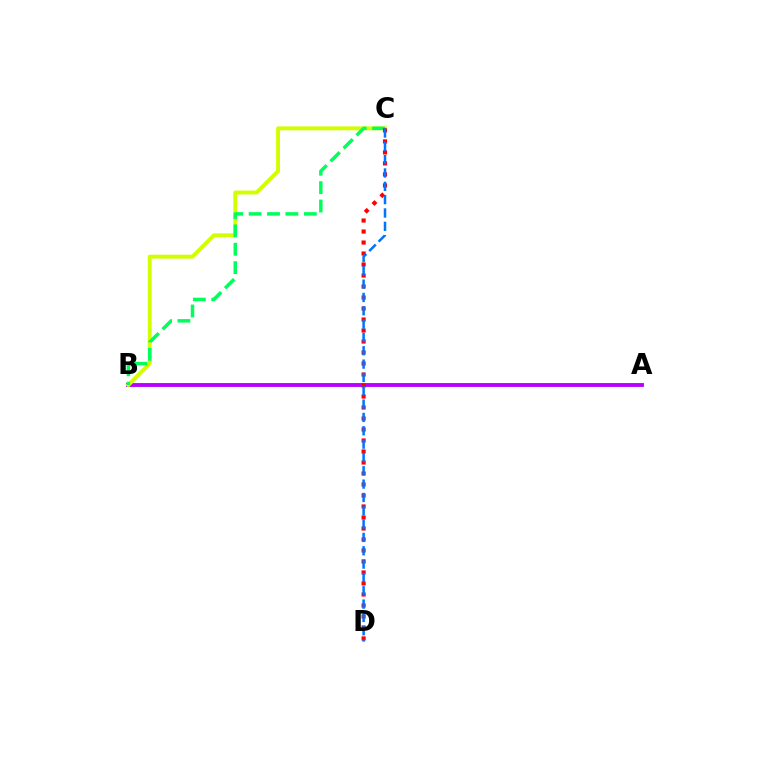{('A', 'B'): [{'color': '#b900ff', 'line_style': 'solid', 'thickness': 2.79}], ('B', 'C'): [{'color': '#d1ff00', 'line_style': 'solid', 'thickness': 2.82}, {'color': '#00ff5c', 'line_style': 'dashed', 'thickness': 2.5}], ('C', 'D'): [{'color': '#ff0000', 'line_style': 'dotted', 'thickness': 2.99}, {'color': '#0074ff', 'line_style': 'dashed', 'thickness': 1.81}]}